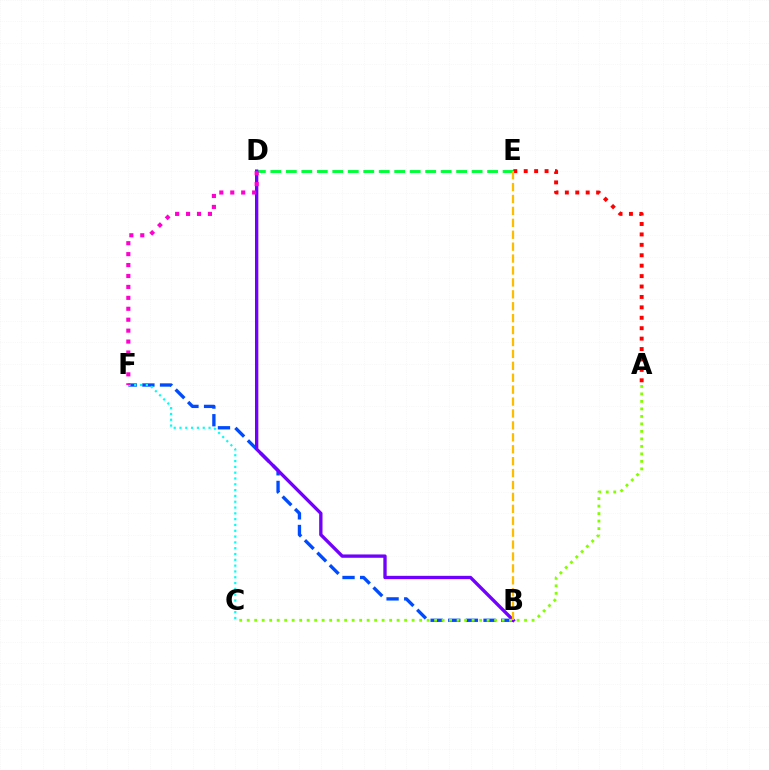{('B', 'F'): [{'color': '#004bff', 'line_style': 'dashed', 'thickness': 2.4}], ('D', 'E'): [{'color': '#00ff39', 'line_style': 'dashed', 'thickness': 2.1}], ('A', 'E'): [{'color': '#ff0000', 'line_style': 'dotted', 'thickness': 2.83}], ('C', 'F'): [{'color': '#00fff6', 'line_style': 'dotted', 'thickness': 1.58}], ('B', 'D'): [{'color': '#7200ff', 'line_style': 'solid', 'thickness': 2.4}], ('B', 'E'): [{'color': '#ffbd00', 'line_style': 'dashed', 'thickness': 1.62}], ('A', 'C'): [{'color': '#84ff00', 'line_style': 'dotted', 'thickness': 2.04}], ('D', 'F'): [{'color': '#ff00cf', 'line_style': 'dotted', 'thickness': 2.97}]}